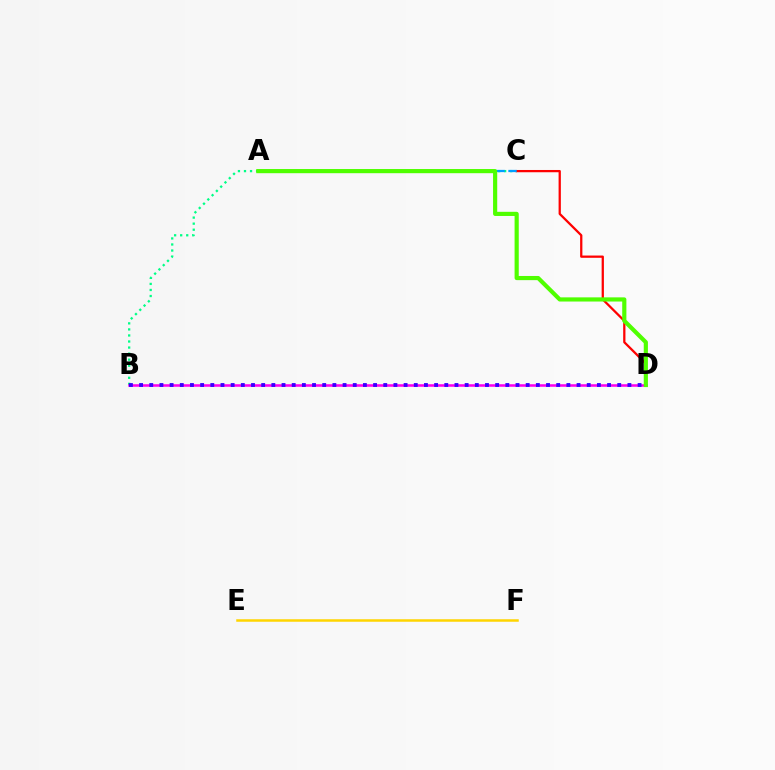{('B', 'C'): [{'color': '#00ff86', 'line_style': 'dotted', 'thickness': 1.64}], ('E', 'F'): [{'color': '#ffd500', 'line_style': 'solid', 'thickness': 1.8}], ('C', 'D'): [{'color': '#ff0000', 'line_style': 'solid', 'thickness': 1.63}], ('B', 'D'): [{'color': '#ff00ed', 'line_style': 'solid', 'thickness': 1.83}, {'color': '#3700ff', 'line_style': 'dotted', 'thickness': 2.76}], ('A', 'C'): [{'color': '#009eff', 'line_style': 'dashed', 'thickness': 1.62}], ('A', 'D'): [{'color': '#4fff00', 'line_style': 'solid', 'thickness': 3.0}]}